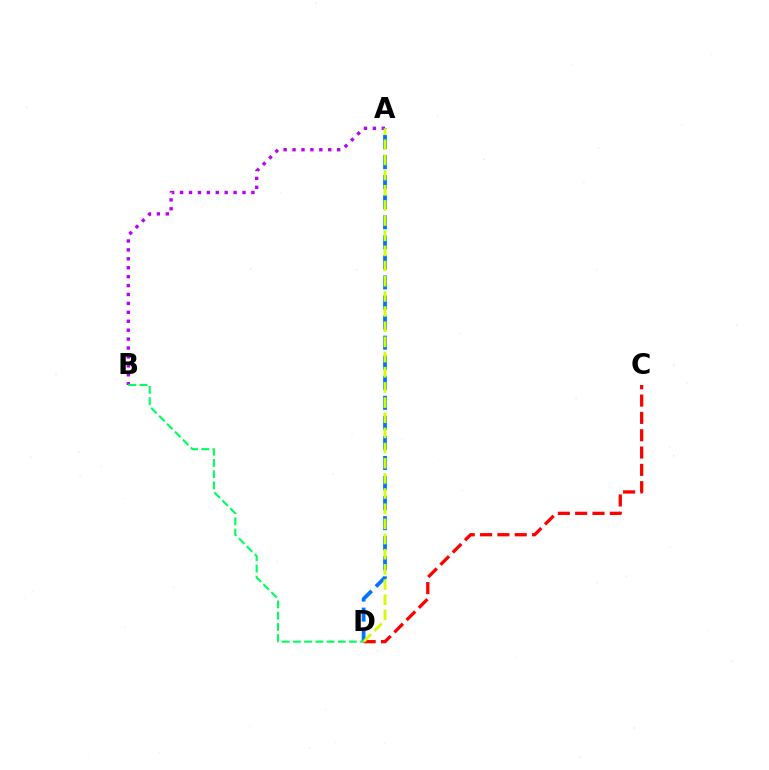{('A', 'D'): [{'color': '#0074ff', 'line_style': 'dashed', 'thickness': 2.73}, {'color': '#d1ff00', 'line_style': 'dashed', 'thickness': 2.06}], ('A', 'B'): [{'color': '#b900ff', 'line_style': 'dotted', 'thickness': 2.42}], ('B', 'D'): [{'color': '#00ff5c', 'line_style': 'dashed', 'thickness': 1.52}], ('C', 'D'): [{'color': '#ff0000', 'line_style': 'dashed', 'thickness': 2.35}]}